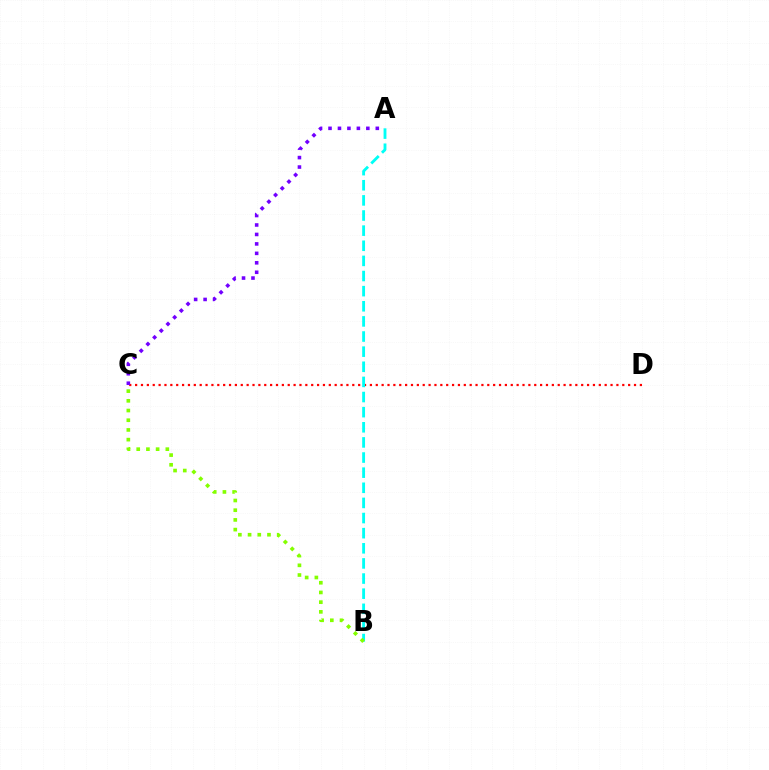{('C', 'D'): [{'color': '#ff0000', 'line_style': 'dotted', 'thickness': 1.59}], ('A', 'C'): [{'color': '#7200ff', 'line_style': 'dotted', 'thickness': 2.57}], ('A', 'B'): [{'color': '#00fff6', 'line_style': 'dashed', 'thickness': 2.05}], ('B', 'C'): [{'color': '#84ff00', 'line_style': 'dotted', 'thickness': 2.64}]}